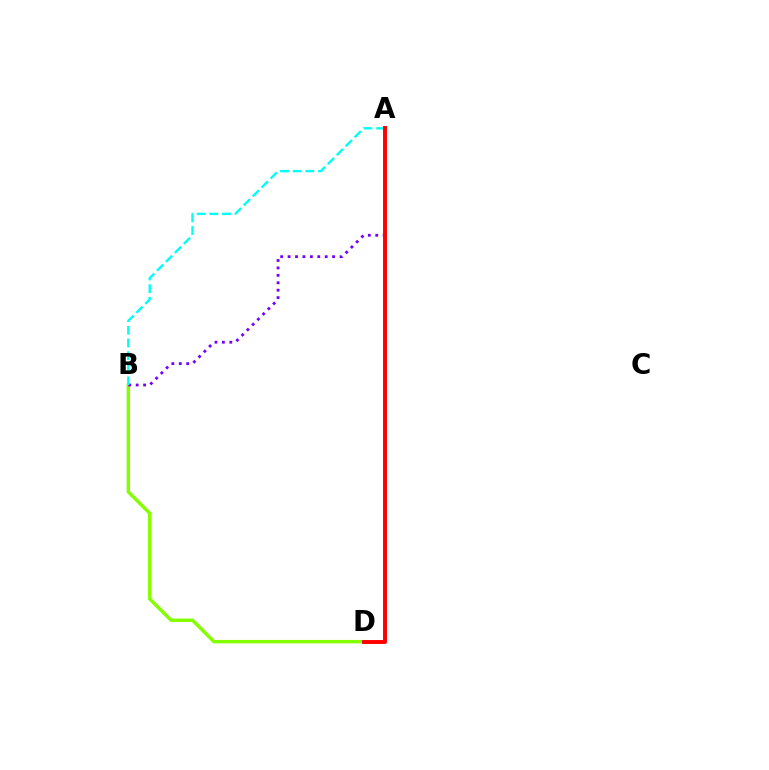{('B', 'D'): [{'color': '#84ff00', 'line_style': 'solid', 'thickness': 2.46}], ('A', 'B'): [{'color': '#7200ff', 'line_style': 'dotted', 'thickness': 2.02}, {'color': '#00fff6', 'line_style': 'dashed', 'thickness': 1.72}], ('A', 'D'): [{'color': '#ff0000', 'line_style': 'solid', 'thickness': 2.82}]}